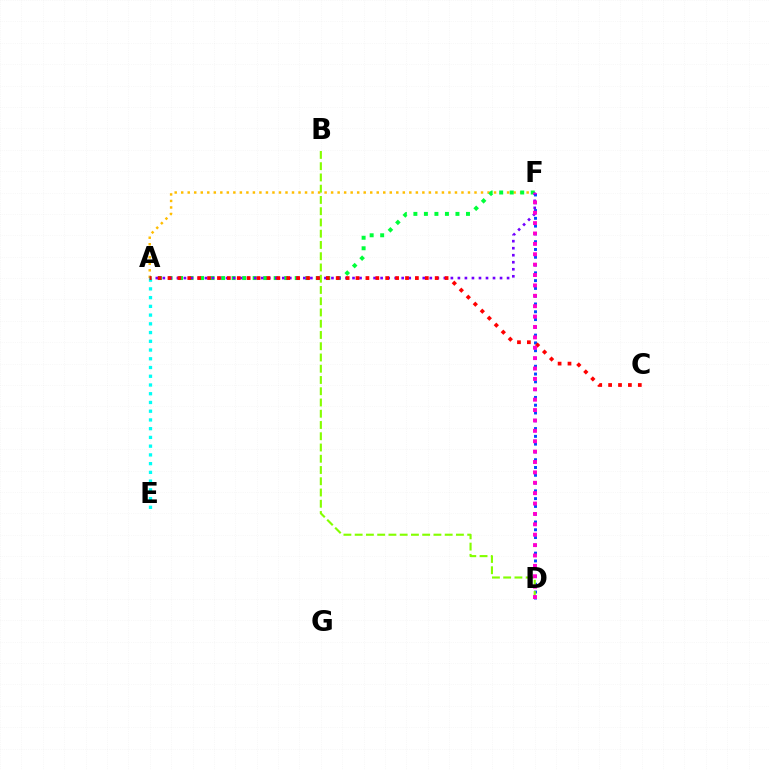{('A', 'F'): [{'color': '#ffbd00', 'line_style': 'dotted', 'thickness': 1.77}, {'color': '#00ff39', 'line_style': 'dotted', 'thickness': 2.86}, {'color': '#7200ff', 'line_style': 'dotted', 'thickness': 1.91}], ('D', 'F'): [{'color': '#004bff', 'line_style': 'dotted', 'thickness': 2.12}, {'color': '#ff00cf', 'line_style': 'dotted', 'thickness': 2.82}], ('A', 'E'): [{'color': '#00fff6', 'line_style': 'dotted', 'thickness': 2.37}], ('B', 'D'): [{'color': '#84ff00', 'line_style': 'dashed', 'thickness': 1.53}], ('A', 'C'): [{'color': '#ff0000', 'line_style': 'dotted', 'thickness': 2.69}]}